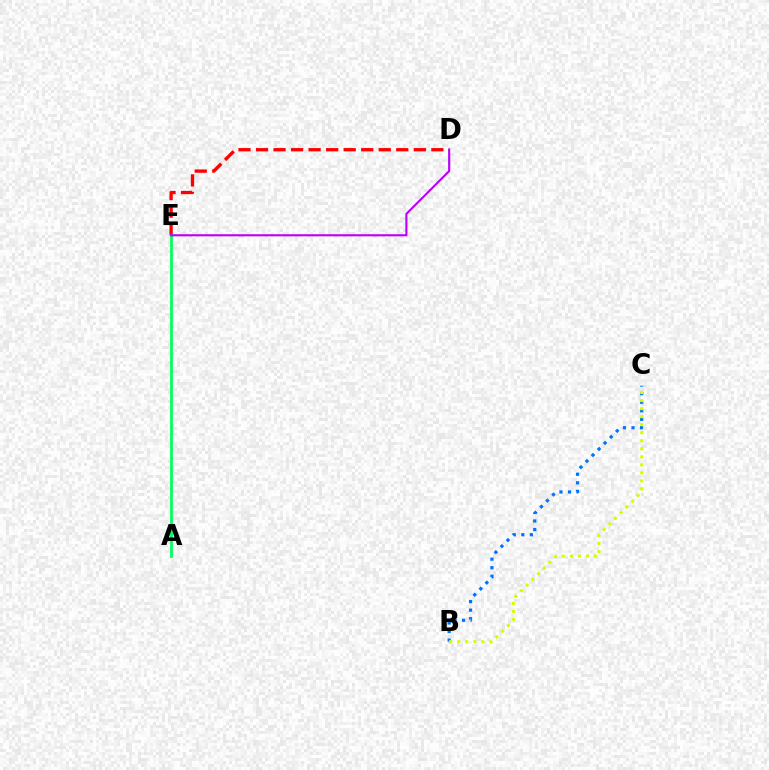{('B', 'C'): [{'color': '#0074ff', 'line_style': 'dotted', 'thickness': 2.32}, {'color': '#d1ff00', 'line_style': 'dotted', 'thickness': 2.18}], ('D', 'E'): [{'color': '#ff0000', 'line_style': 'dashed', 'thickness': 2.38}, {'color': '#b900ff', 'line_style': 'solid', 'thickness': 1.52}], ('A', 'E'): [{'color': '#00ff5c', 'line_style': 'solid', 'thickness': 1.99}]}